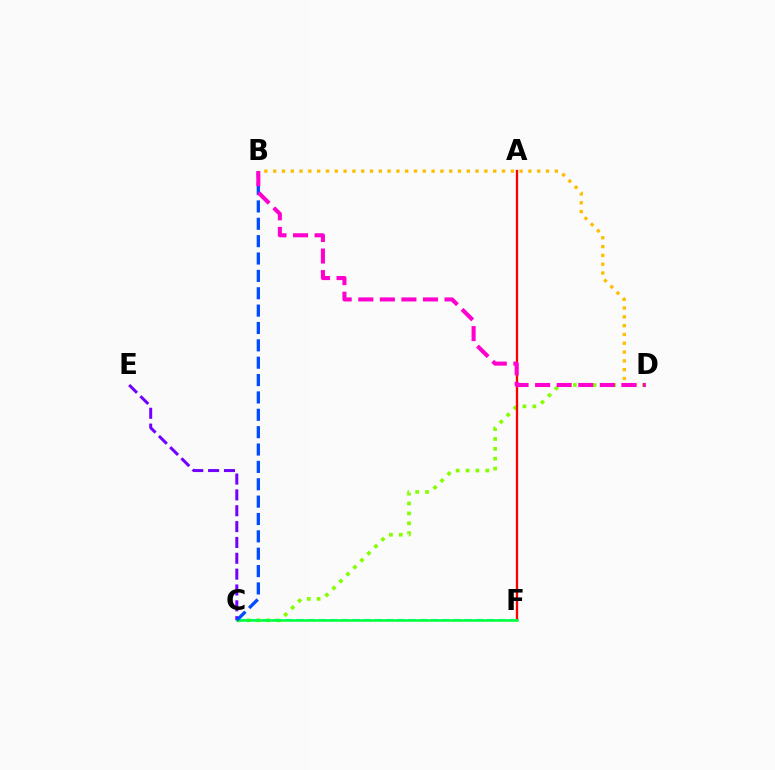{('C', 'D'): [{'color': '#84ff00', 'line_style': 'dotted', 'thickness': 2.68}], ('A', 'F'): [{'color': '#ff0000', 'line_style': 'solid', 'thickness': 1.66}], ('C', 'F'): [{'color': '#00fff6', 'line_style': 'dashed', 'thickness': 1.52}, {'color': '#00ff39', 'line_style': 'solid', 'thickness': 1.81}], ('C', 'E'): [{'color': '#7200ff', 'line_style': 'dashed', 'thickness': 2.15}], ('B', 'C'): [{'color': '#004bff', 'line_style': 'dashed', 'thickness': 2.36}], ('B', 'D'): [{'color': '#ffbd00', 'line_style': 'dotted', 'thickness': 2.39}, {'color': '#ff00cf', 'line_style': 'dashed', 'thickness': 2.93}]}